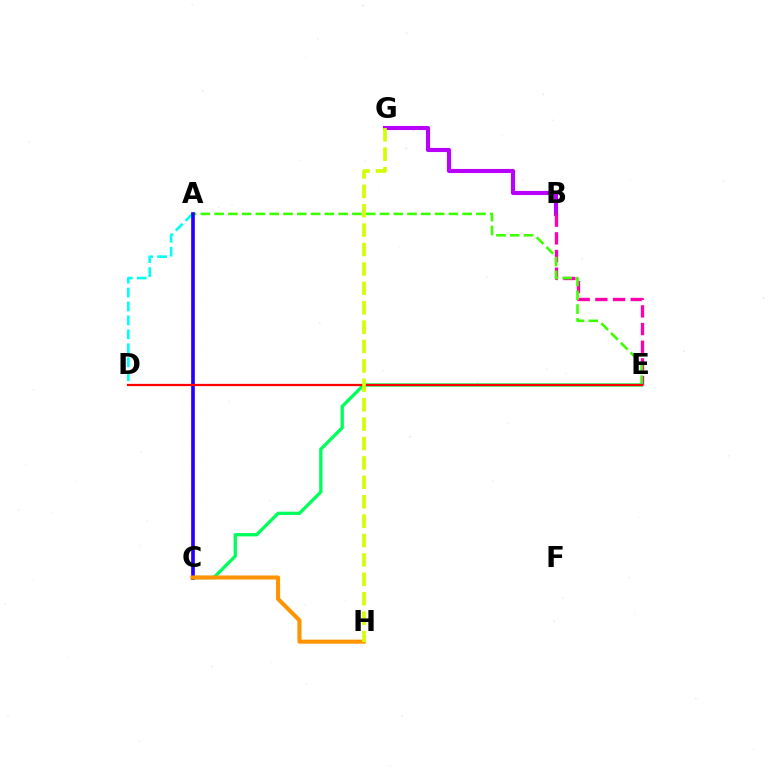{('B', 'G'): [{'color': '#b900ff', 'line_style': 'solid', 'thickness': 2.96}], ('A', 'D'): [{'color': '#00fff6', 'line_style': 'dashed', 'thickness': 1.89}], ('B', 'E'): [{'color': '#ff00ac', 'line_style': 'dashed', 'thickness': 2.4}], ('A', 'C'): [{'color': '#0074ff', 'line_style': 'dotted', 'thickness': 1.6}, {'color': '#2500ff', 'line_style': 'solid', 'thickness': 2.63}], ('A', 'E'): [{'color': '#3dff00', 'line_style': 'dashed', 'thickness': 1.87}], ('C', 'E'): [{'color': '#00ff5c', 'line_style': 'solid', 'thickness': 2.39}], ('C', 'H'): [{'color': '#ff9400', 'line_style': 'solid', 'thickness': 2.93}], ('D', 'E'): [{'color': '#ff0000', 'line_style': 'solid', 'thickness': 1.62}], ('G', 'H'): [{'color': '#d1ff00', 'line_style': 'dashed', 'thickness': 2.64}]}